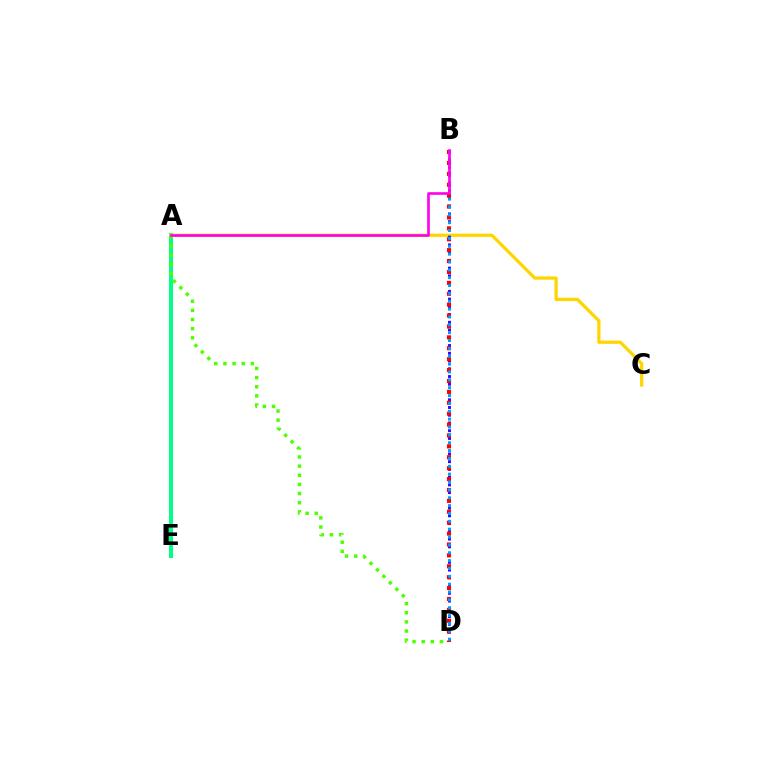{('A', 'E'): [{'color': '#00ff86', 'line_style': 'solid', 'thickness': 2.89}], ('A', 'C'): [{'color': '#ffd500', 'line_style': 'solid', 'thickness': 2.33}], ('B', 'D'): [{'color': '#3700ff', 'line_style': 'dotted', 'thickness': 2.1}, {'color': '#ff0000', 'line_style': 'dotted', 'thickness': 2.96}, {'color': '#009eff', 'line_style': 'dotted', 'thickness': 2.13}], ('A', 'D'): [{'color': '#4fff00', 'line_style': 'dotted', 'thickness': 2.48}], ('A', 'B'): [{'color': '#ff00ed', 'line_style': 'solid', 'thickness': 1.9}]}